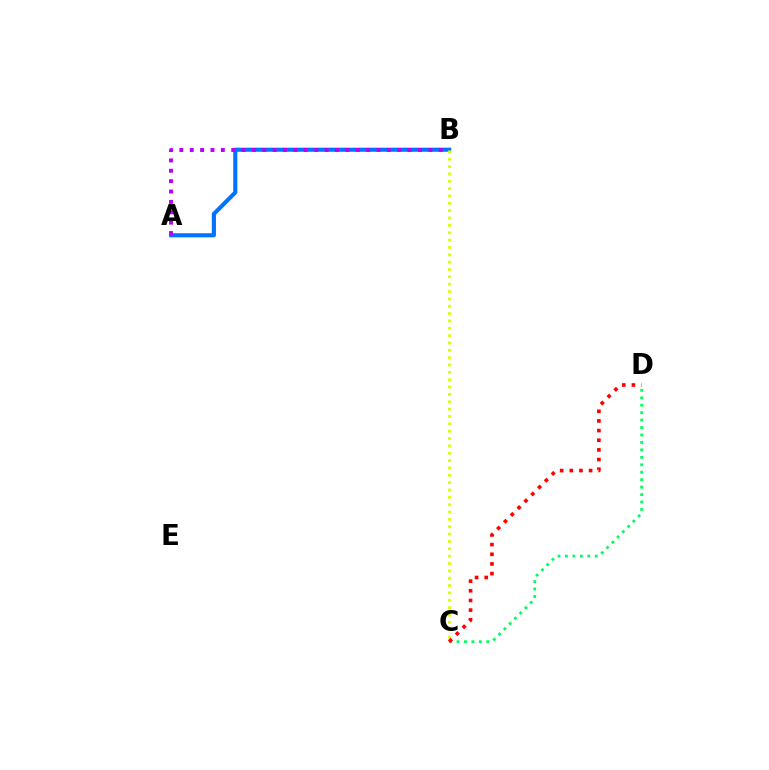{('C', 'D'): [{'color': '#00ff5c', 'line_style': 'dotted', 'thickness': 2.02}, {'color': '#ff0000', 'line_style': 'dotted', 'thickness': 2.62}], ('A', 'B'): [{'color': '#0074ff', 'line_style': 'solid', 'thickness': 2.95}, {'color': '#b900ff', 'line_style': 'dotted', 'thickness': 2.82}], ('B', 'C'): [{'color': '#d1ff00', 'line_style': 'dotted', 'thickness': 2.0}]}